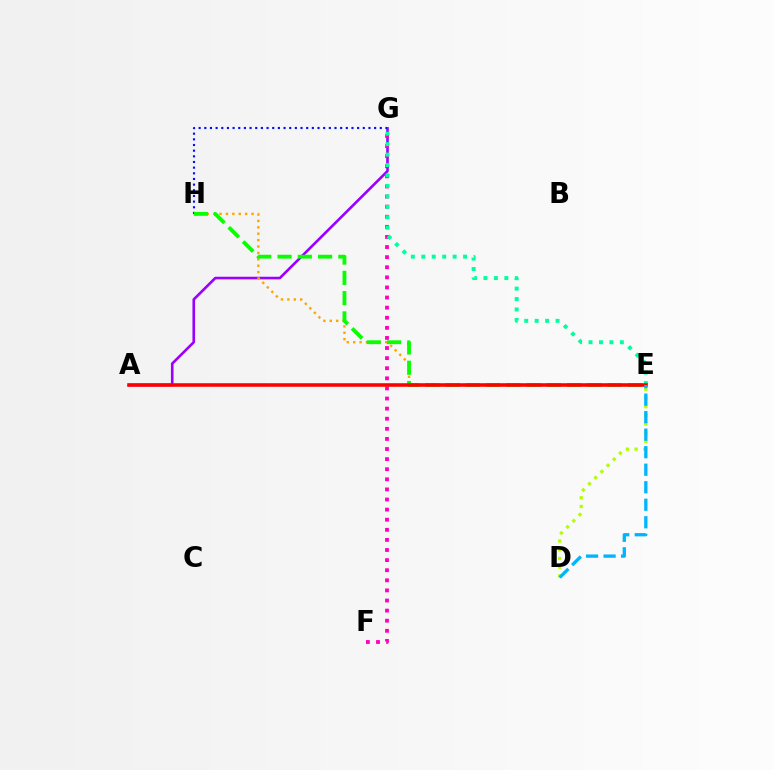{('A', 'G'): [{'color': '#9b00ff', 'line_style': 'solid', 'thickness': 1.89}], ('F', 'G'): [{'color': '#ff00bd', 'line_style': 'dotted', 'thickness': 2.74}], ('E', 'H'): [{'color': '#ffa500', 'line_style': 'dotted', 'thickness': 1.74}, {'color': '#08ff00', 'line_style': 'dashed', 'thickness': 2.75}], ('G', 'H'): [{'color': '#0010ff', 'line_style': 'dotted', 'thickness': 1.54}], ('D', 'E'): [{'color': '#b3ff00', 'line_style': 'dotted', 'thickness': 2.36}, {'color': '#00b5ff', 'line_style': 'dashed', 'thickness': 2.38}], ('E', 'G'): [{'color': '#00ff9d', 'line_style': 'dotted', 'thickness': 2.84}], ('A', 'E'): [{'color': '#ff0000', 'line_style': 'solid', 'thickness': 2.57}]}